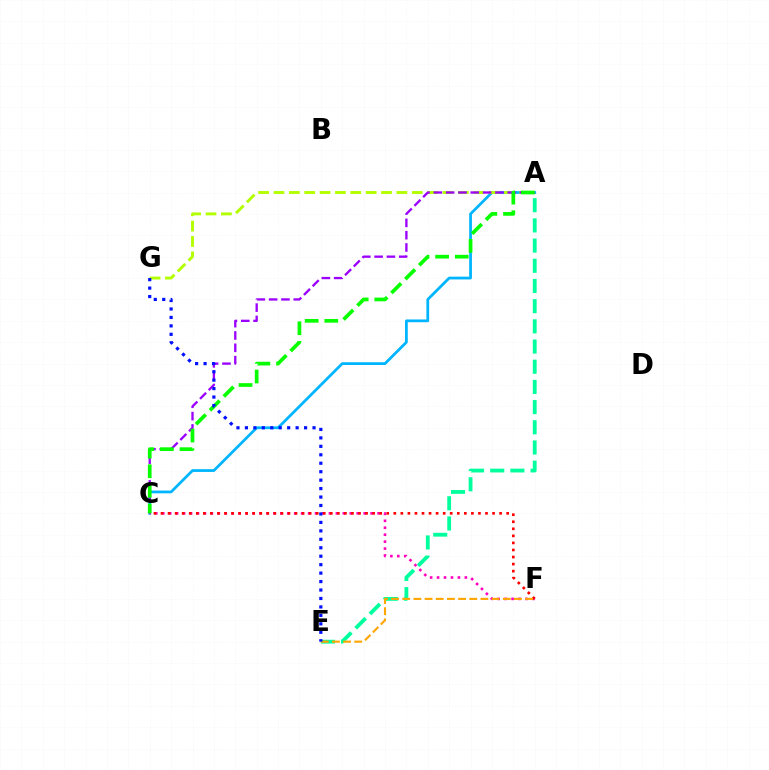{('A', 'C'): [{'color': '#00b5ff', 'line_style': 'solid', 'thickness': 1.99}, {'color': '#9b00ff', 'line_style': 'dashed', 'thickness': 1.67}, {'color': '#08ff00', 'line_style': 'dashed', 'thickness': 2.67}], ('A', 'G'): [{'color': '#b3ff00', 'line_style': 'dashed', 'thickness': 2.09}], ('A', 'E'): [{'color': '#00ff9d', 'line_style': 'dashed', 'thickness': 2.74}], ('C', 'F'): [{'color': '#ff00bd', 'line_style': 'dotted', 'thickness': 1.89}, {'color': '#ff0000', 'line_style': 'dotted', 'thickness': 1.92}], ('E', 'F'): [{'color': '#ffa500', 'line_style': 'dashed', 'thickness': 1.52}], ('E', 'G'): [{'color': '#0010ff', 'line_style': 'dotted', 'thickness': 2.3}]}